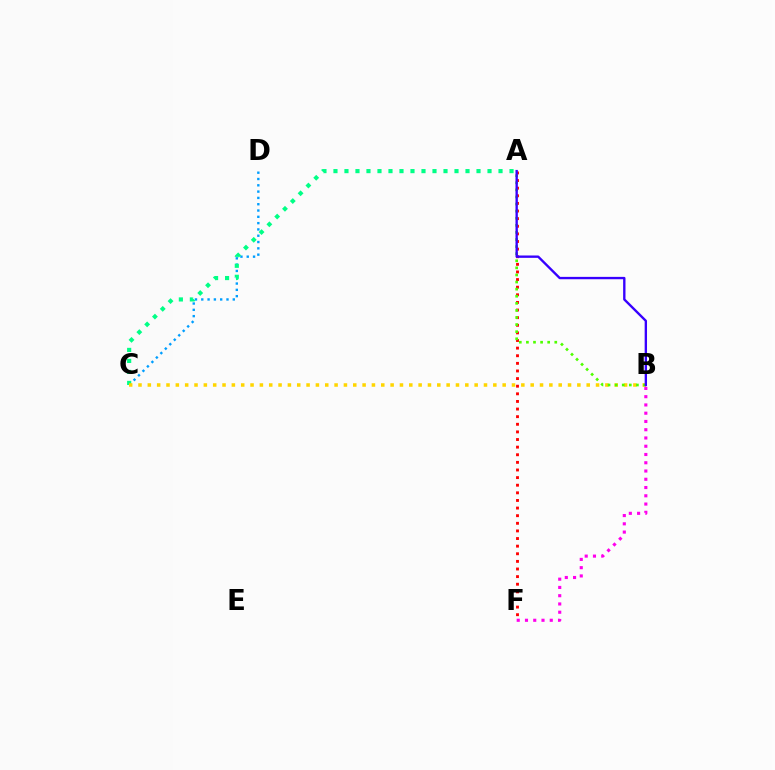{('A', 'F'): [{'color': '#ff0000', 'line_style': 'dotted', 'thickness': 2.07}], ('C', 'D'): [{'color': '#009eff', 'line_style': 'dotted', 'thickness': 1.71}], ('A', 'C'): [{'color': '#00ff86', 'line_style': 'dotted', 'thickness': 2.99}], ('B', 'C'): [{'color': '#ffd500', 'line_style': 'dotted', 'thickness': 2.54}], ('A', 'B'): [{'color': '#4fff00', 'line_style': 'dotted', 'thickness': 1.93}, {'color': '#3700ff', 'line_style': 'solid', 'thickness': 1.7}], ('B', 'F'): [{'color': '#ff00ed', 'line_style': 'dotted', 'thickness': 2.24}]}